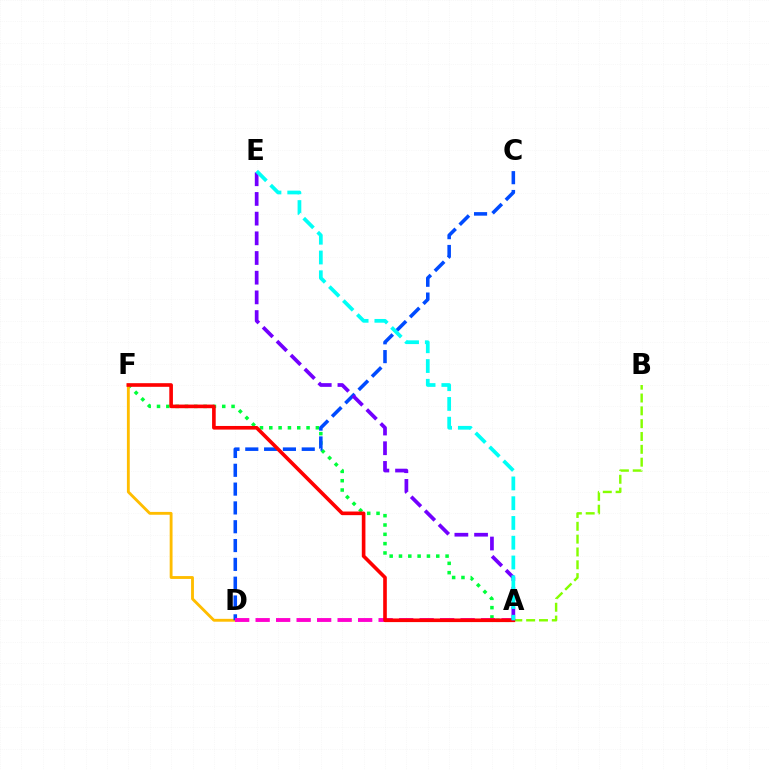{('A', 'F'): [{'color': '#00ff39', 'line_style': 'dotted', 'thickness': 2.53}, {'color': '#ff0000', 'line_style': 'solid', 'thickness': 2.61}], ('D', 'F'): [{'color': '#ffbd00', 'line_style': 'solid', 'thickness': 2.06}], ('A', 'B'): [{'color': '#84ff00', 'line_style': 'dashed', 'thickness': 1.74}], ('C', 'D'): [{'color': '#004bff', 'line_style': 'dashed', 'thickness': 2.56}], ('A', 'D'): [{'color': '#ff00cf', 'line_style': 'dashed', 'thickness': 2.78}], ('A', 'E'): [{'color': '#7200ff', 'line_style': 'dashed', 'thickness': 2.67}, {'color': '#00fff6', 'line_style': 'dashed', 'thickness': 2.69}]}